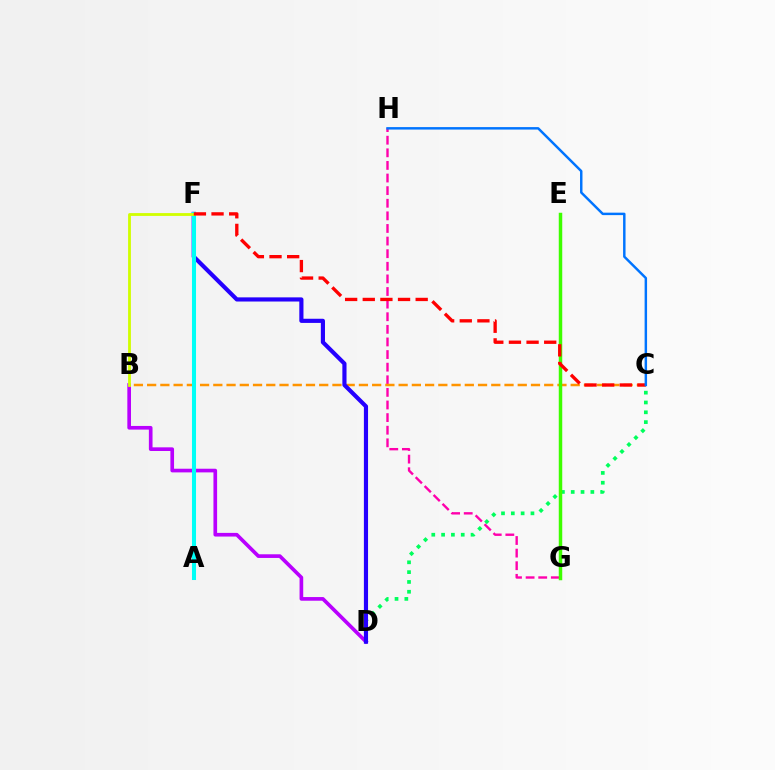{('G', 'H'): [{'color': '#ff00ac', 'line_style': 'dashed', 'thickness': 1.71}], ('B', 'C'): [{'color': '#ff9400', 'line_style': 'dashed', 'thickness': 1.8}], ('B', 'D'): [{'color': '#b900ff', 'line_style': 'solid', 'thickness': 2.64}], ('C', 'D'): [{'color': '#00ff5c', 'line_style': 'dotted', 'thickness': 2.67}], ('E', 'G'): [{'color': '#3dff00', 'line_style': 'solid', 'thickness': 2.5}], ('D', 'F'): [{'color': '#2500ff', 'line_style': 'solid', 'thickness': 2.99}], ('A', 'F'): [{'color': '#00fff6', 'line_style': 'solid', 'thickness': 2.91}], ('B', 'F'): [{'color': '#d1ff00', 'line_style': 'solid', 'thickness': 2.03}], ('C', 'F'): [{'color': '#ff0000', 'line_style': 'dashed', 'thickness': 2.4}], ('C', 'H'): [{'color': '#0074ff', 'line_style': 'solid', 'thickness': 1.77}]}